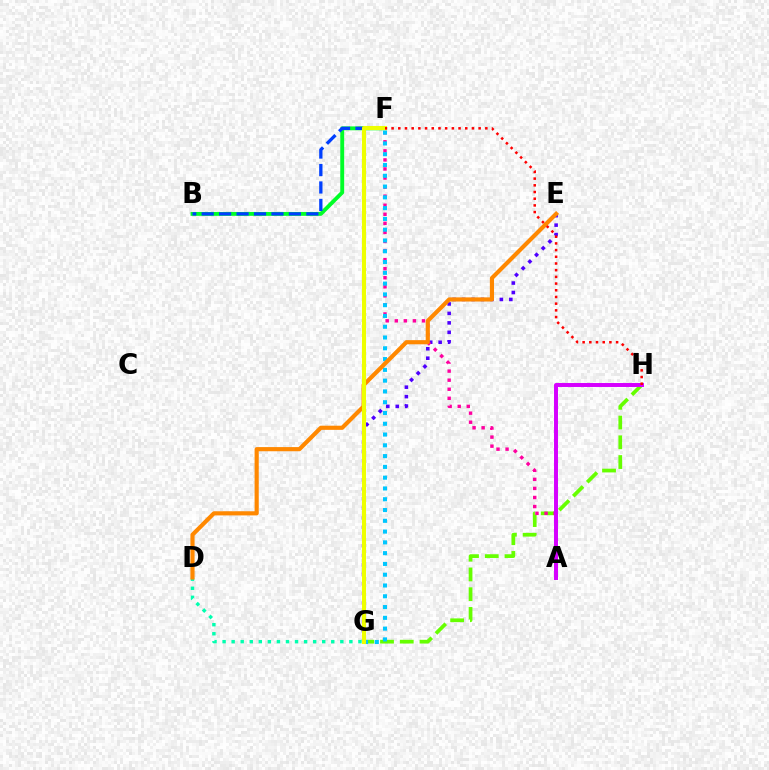{('E', 'G'): [{'color': '#4f00ff', 'line_style': 'dotted', 'thickness': 2.57}], ('D', 'G'): [{'color': '#00ffaf', 'line_style': 'dotted', 'thickness': 2.46}], ('B', 'F'): [{'color': '#00ff27', 'line_style': 'solid', 'thickness': 2.79}, {'color': '#003fff', 'line_style': 'dashed', 'thickness': 2.37}], ('G', 'H'): [{'color': '#66ff00', 'line_style': 'dashed', 'thickness': 2.68}], ('A', 'F'): [{'color': '#ff00a0', 'line_style': 'dotted', 'thickness': 2.46}], ('F', 'G'): [{'color': '#00c7ff', 'line_style': 'dotted', 'thickness': 2.93}, {'color': '#eeff00', 'line_style': 'solid', 'thickness': 2.92}], ('A', 'H'): [{'color': '#d600ff', 'line_style': 'solid', 'thickness': 2.85}], ('D', 'E'): [{'color': '#ff8800', 'line_style': 'solid', 'thickness': 2.99}], ('F', 'H'): [{'color': '#ff0000', 'line_style': 'dotted', 'thickness': 1.82}]}